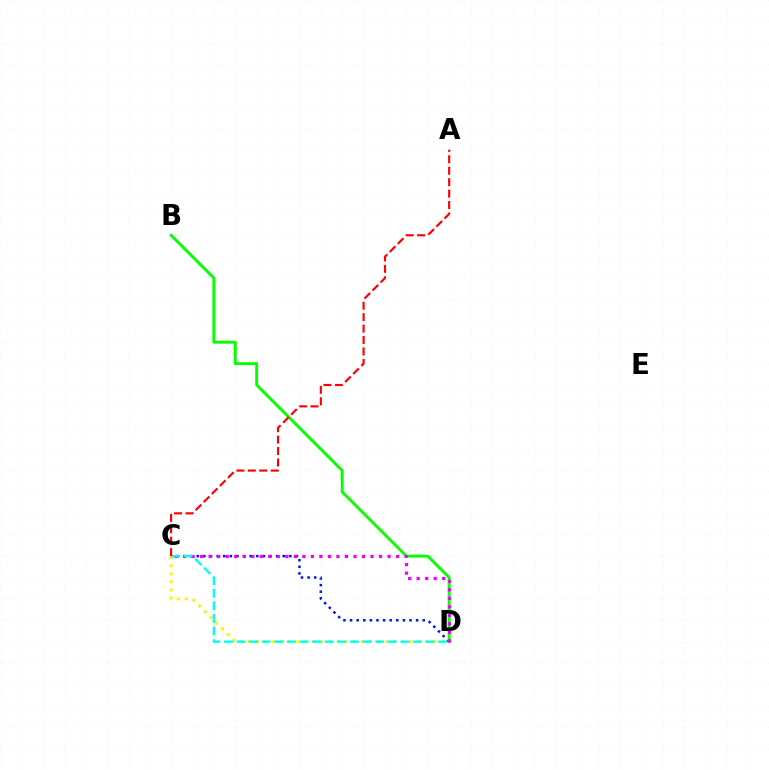{('C', 'D'): [{'color': '#0010ff', 'line_style': 'dotted', 'thickness': 1.8}, {'color': '#fcf500', 'line_style': 'dotted', 'thickness': 2.19}, {'color': '#ee00ff', 'line_style': 'dotted', 'thickness': 2.31}, {'color': '#00fff6', 'line_style': 'dashed', 'thickness': 1.71}], ('B', 'D'): [{'color': '#08ff00', 'line_style': 'solid', 'thickness': 2.09}], ('A', 'C'): [{'color': '#ff0000', 'line_style': 'dashed', 'thickness': 1.55}]}